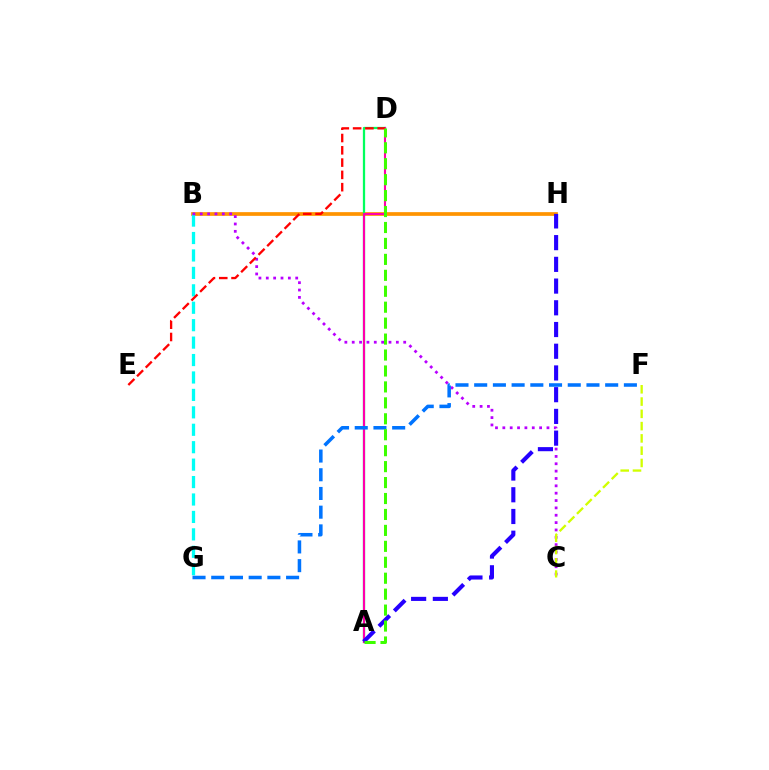{('B', 'H'): [{'color': '#ff9400', 'line_style': 'solid', 'thickness': 2.67}], ('B', 'G'): [{'color': '#00fff6', 'line_style': 'dashed', 'thickness': 2.37}], ('A', 'D'): [{'color': '#00ff5c', 'line_style': 'solid', 'thickness': 1.62}, {'color': '#ff00ac', 'line_style': 'solid', 'thickness': 1.52}, {'color': '#3dff00', 'line_style': 'dashed', 'thickness': 2.17}], ('B', 'C'): [{'color': '#b900ff', 'line_style': 'dotted', 'thickness': 2.0}], ('D', 'E'): [{'color': '#ff0000', 'line_style': 'dashed', 'thickness': 1.67}], ('F', 'G'): [{'color': '#0074ff', 'line_style': 'dashed', 'thickness': 2.54}], ('A', 'H'): [{'color': '#2500ff', 'line_style': 'dashed', 'thickness': 2.95}], ('C', 'F'): [{'color': '#d1ff00', 'line_style': 'dashed', 'thickness': 1.67}]}